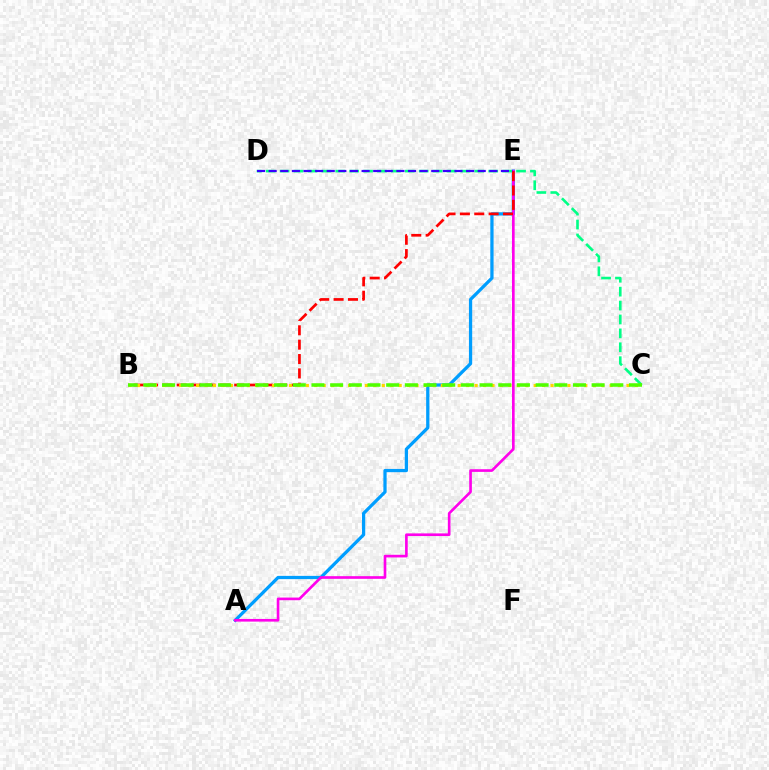{('A', 'E'): [{'color': '#009eff', 'line_style': 'solid', 'thickness': 2.34}, {'color': '#ff00ed', 'line_style': 'solid', 'thickness': 1.91}], ('C', 'D'): [{'color': '#00ff86', 'line_style': 'dashed', 'thickness': 1.89}], ('B', 'E'): [{'color': '#ff0000', 'line_style': 'dashed', 'thickness': 1.95}], ('B', 'C'): [{'color': '#ffd500', 'line_style': 'dotted', 'thickness': 2.29}, {'color': '#4fff00', 'line_style': 'dashed', 'thickness': 2.54}], ('D', 'E'): [{'color': '#3700ff', 'line_style': 'dashed', 'thickness': 1.58}]}